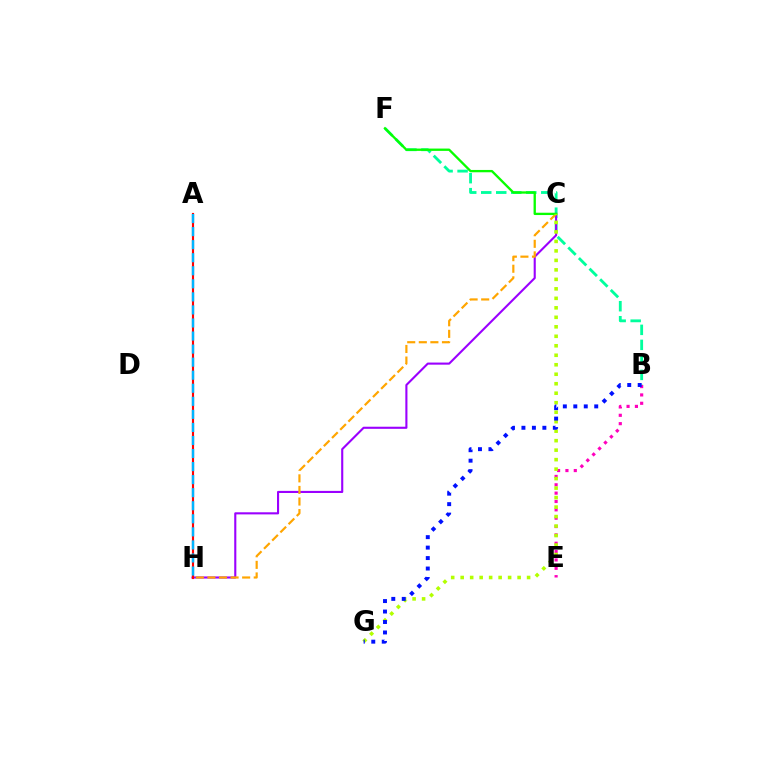{('B', 'F'): [{'color': '#00ff9d', 'line_style': 'dashed', 'thickness': 2.04}], ('C', 'H'): [{'color': '#9b00ff', 'line_style': 'solid', 'thickness': 1.52}, {'color': '#ffa500', 'line_style': 'dashed', 'thickness': 1.57}], ('C', 'F'): [{'color': '#08ff00', 'line_style': 'solid', 'thickness': 1.67}], ('B', 'E'): [{'color': '#ff00bd', 'line_style': 'dotted', 'thickness': 2.27}], ('C', 'G'): [{'color': '#b3ff00', 'line_style': 'dotted', 'thickness': 2.58}], ('A', 'H'): [{'color': '#ff0000', 'line_style': 'solid', 'thickness': 1.54}, {'color': '#00b5ff', 'line_style': 'dashed', 'thickness': 1.77}], ('B', 'G'): [{'color': '#0010ff', 'line_style': 'dotted', 'thickness': 2.84}]}